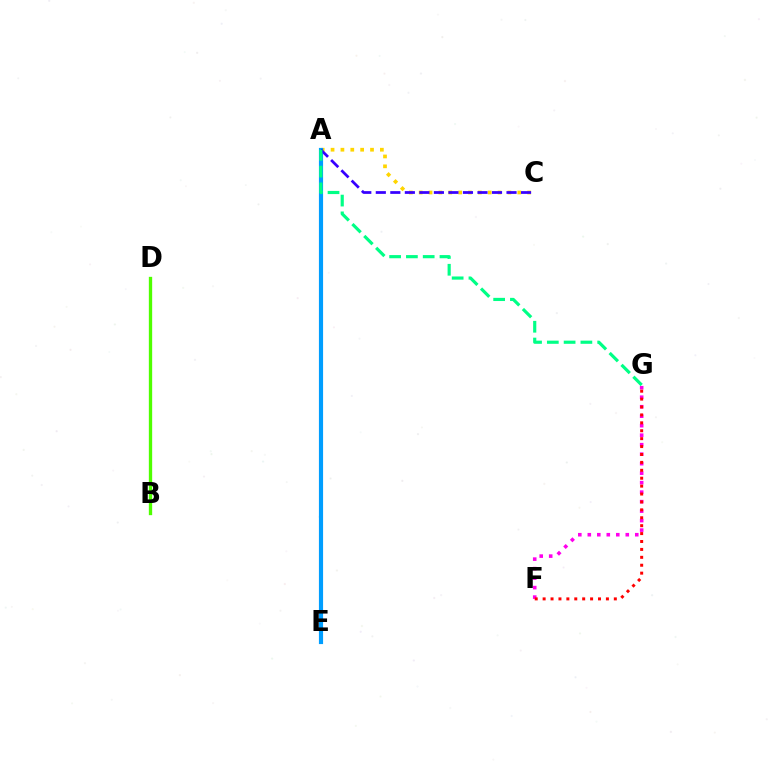{('B', 'D'): [{'color': '#4fff00', 'line_style': 'solid', 'thickness': 2.39}], ('A', 'C'): [{'color': '#ffd500', 'line_style': 'dotted', 'thickness': 2.68}, {'color': '#3700ff', 'line_style': 'dashed', 'thickness': 1.97}], ('A', 'E'): [{'color': '#009eff', 'line_style': 'solid', 'thickness': 3.0}], ('F', 'G'): [{'color': '#ff00ed', 'line_style': 'dotted', 'thickness': 2.58}, {'color': '#ff0000', 'line_style': 'dotted', 'thickness': 2.15}], ('A', 'G'): [{'color': '#00ff86', 'line_style': 'dashed', 'thickness': 2.28}]}